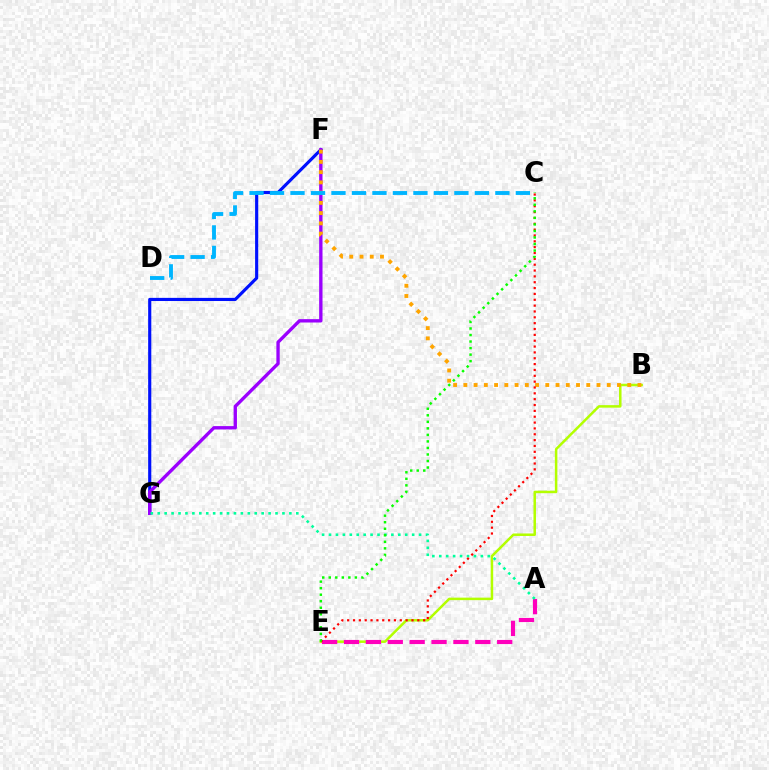{('F', 'G'): [{'color': '#0010ff', 'line_style': 'solid', 'thickness': 2.26}, {'color': '#9b00ff', 'line_style': 'solid', 'thickness': 2.41}], ('B', 'E'): [{'color': '#b3ff00', 'line_style': 'solid', 'thickness': 1.8}], ('B', 'F'): [{'color': '#ffa500', 'line_style': 'dotted', 'thickness': 2.78}], ('A', 'E'): [{'color': '#ff00bd', 'line_style': 'dashed', 'thickness': 2.97}], ('C', 'D'): [{'color': '#00b5ff', 'line_style': 'dashed', 'thickness': 2.78}], ('A', 'G'): [{'color': '#00ff9d', 'line_style': 'dotted', 'thickness': 1.88}], ('C', 'E'): [{'color': '#ff0000', 'line_style': 'dotted', 'thickness': 1.59}, {'color': '#08ff00', 'line_style': 'dotted', 'thickness': 1.77}]}